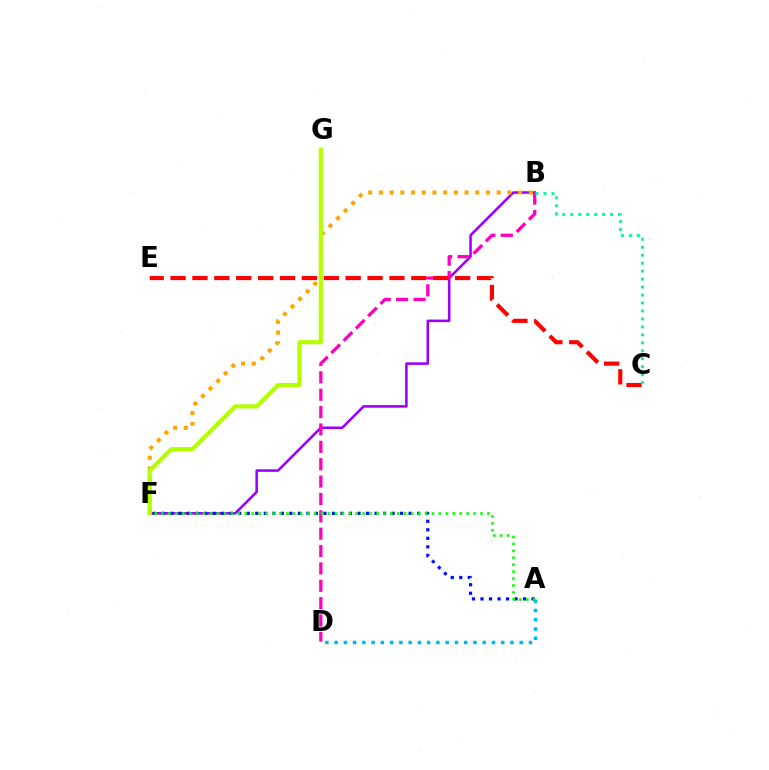{('B', 'F'): [{'color': '#9b00ff', 'line_style': 'solid', 'thickness': 1.84}, {'color': '#ffa500', 'line_style': 'dotted', 'thickness': 2.91}], ('A', 'D'): [{'color': '#00b5ff', 'line_style': 'dotted', 'thickness': 2.51}], ('B', 'D'): [{'color': '#ff00bd', 'line_style': 'dashed', 'thickness': 2.36}], ('F', 'G'): [{'color': '#b3ff00', 'line_style': 'solid', 'thickness': 2.99}], ('A', 'F'): [{'color': '#0010ff', 'line_style': 'dotted', 'thickness': 2.32}, {'color': '#08ff00', 'line_style': 'dotted', 'thickness': 1.88}], ('C', 'E'): [{'color': '#ff0000', 'line_style': 'dashed', 'thickness': 2.97}], ('B', 'C'): [{'color': '#00ff9d', 'line_style': 'dotted', 'thickness': 2.16}]}